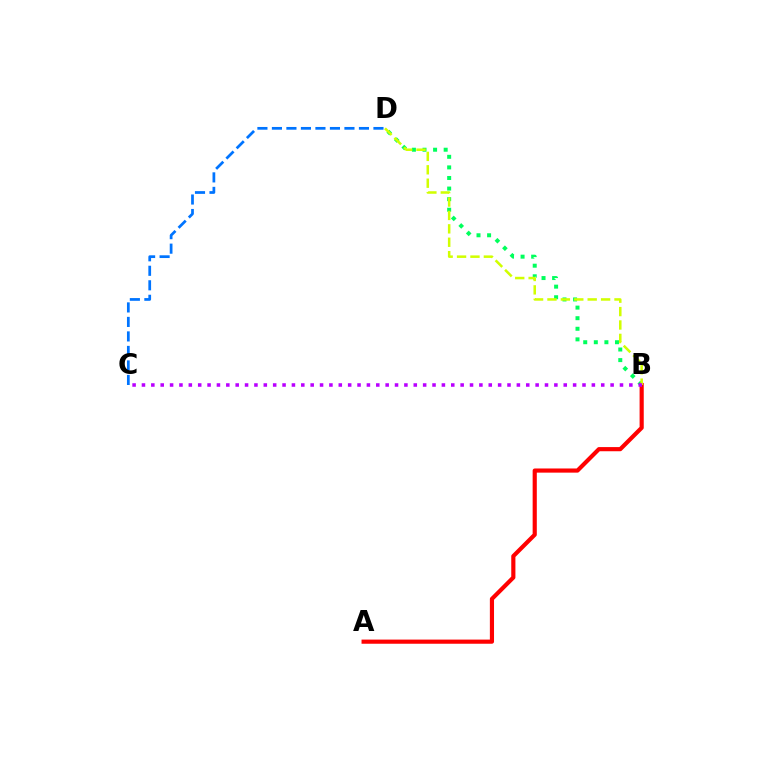{('C', 'D'): [{'color': '#0074ff', 'line_style': 'dashed', 'thickness': 1.97}], ('B', 'D'): [{'color': '#00ff5c', 'line_style': 'dotted', 'thickness': 2.88}, {'color': '#d1ff00', 'line_style': 'dashed', 'thickness': 1.82}], ('A', 'B'): [{'color': '#ff0000', 'line_style': 'solid', 'thickness': 2.99}], ('B', 'C'): [{'color': '#b900ff', 'line_style': 'dotted', 'thickness': 2.55}]}